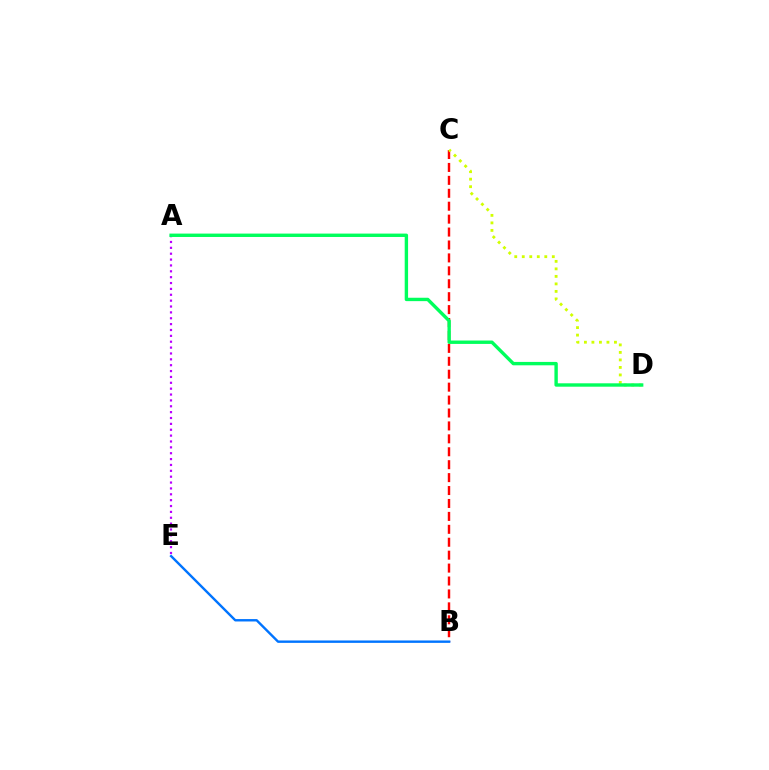{('B', 'C'): [{'color': '#ff0000', 'line_style': 'dashed', 'thickness': 1.76}], ('A', 'E'): [{'color': '#b900ff', 'line_style': 'dotted', 'thickness': 1.59}], ('C', 'D'): [{'color': '#d1ff00', 'line_style': 'dotted', 'thickness': 2.04}], ('A', 'D'): [{'color': '#00ff5c', 'line_style': 'solid', 'thickness': 2.44}], ('B', 'E'): [{'color': '#0074ff', 'line_style': 'solid', 'thickness': 1.73}]}